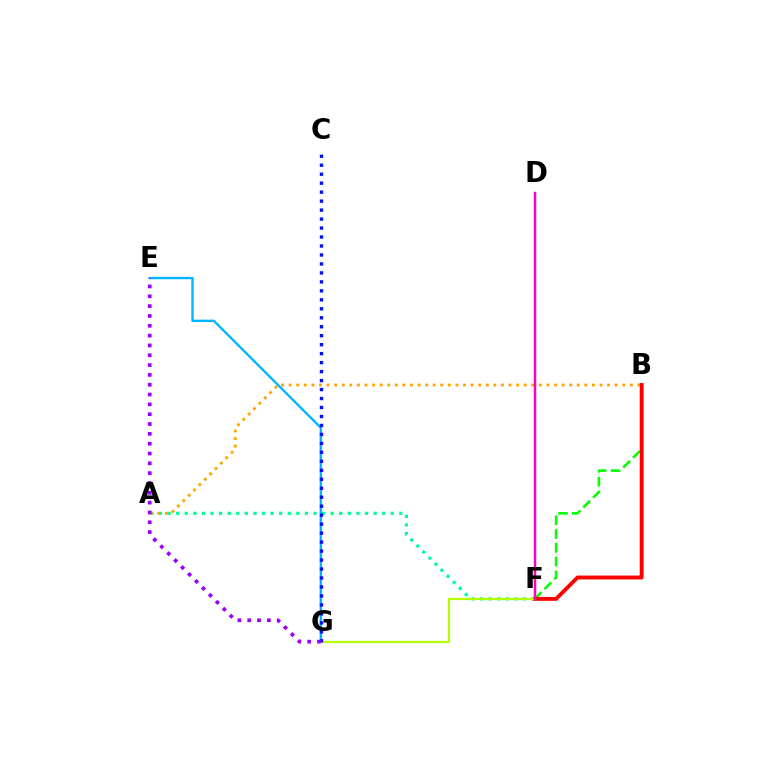{('A', 'F'): [{'color': '#00ff9d', 'line_style': 'dotted', 'thickness': 2.33}], ('E', 'G'): [{'color': '#00b5ff', 'line_style': 'solid', 'thickness': 1.7}, {'color': '#9b00ff', 'line_style': 'dotted', 'thickness': 2.67}], ('B', 'F'): [{'color': '#08ff00', 'line_style': 'dashed', 'thickness': 1.87}, {'color': '#ff0000', 'line_style': 'solid', 'thickness': 2.8}], ('A', 'B'): [{'color': '#ffa500', 'line_style': 'dotted', 'thickness': 2.06}], ('F', 'G'): [{'color': '#b3ff00', 'line_style': 'solid', 'thickness': 1.6}], ('C', 'G'): [{'color': '#0010ff', 'line_style': 'dotted', 'thickness': 2.44}], ('D', 'F'): [{'color': '#ff00bd', 'line_style': 'solid', 'thickness': 1.79}]}